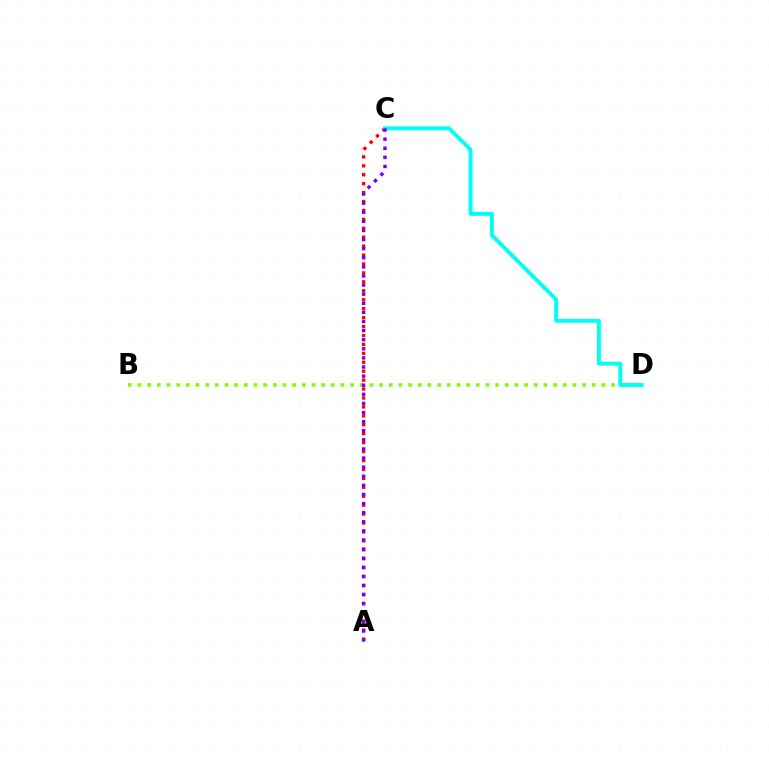{('A', 'C'): [{'color': '#ff0000', 'line_style': 'dotted', 'thickness': 2.43}, {'color': '#7200ff', 'line_style': 'dotted', 'thickness': 2.47}], ('B', 'D'): [{'color': '#84ff00', 'line_style': 'dotted', 'thickness': 2.63}], ('C', 'D'): [{'color': '#00fff6', 'line_style': 'solid', 'thickness': 2.81}]}